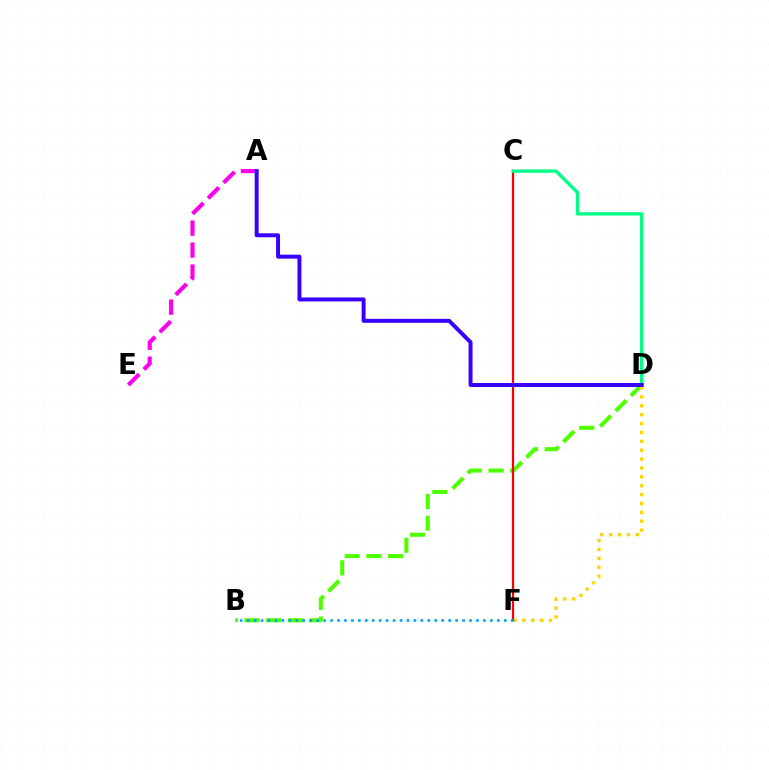{('B', 'D'): [{'color': '#4fff00', 'line_style': 'dashed', 'thickness': 2.95}], ('D', 'F'): [{'color': '#ffd500', 'line_style': 'dotted', 'thickness': 2.41}], ('C', 'F'): [{'color': '#ff0000', 'line_style': 'solid', 'thickness': 1.61}], ('A', 'E'): [{'color': '#ff00ed', 'line_style': 'dashed', 'thickness': 2.99}], ('C', 'D'): [{'color': '#00ff86', 'line_style': 'solid', 'thickness': 2.41}], ('A', 'D'): [{'color': '#3700ff', 'line_style': 'solid', 'thickness': 2.85}], ('B', 'F'): [{'color': '#009eff', 'line_style': 'dotted', 'thickness': 1.89}]}